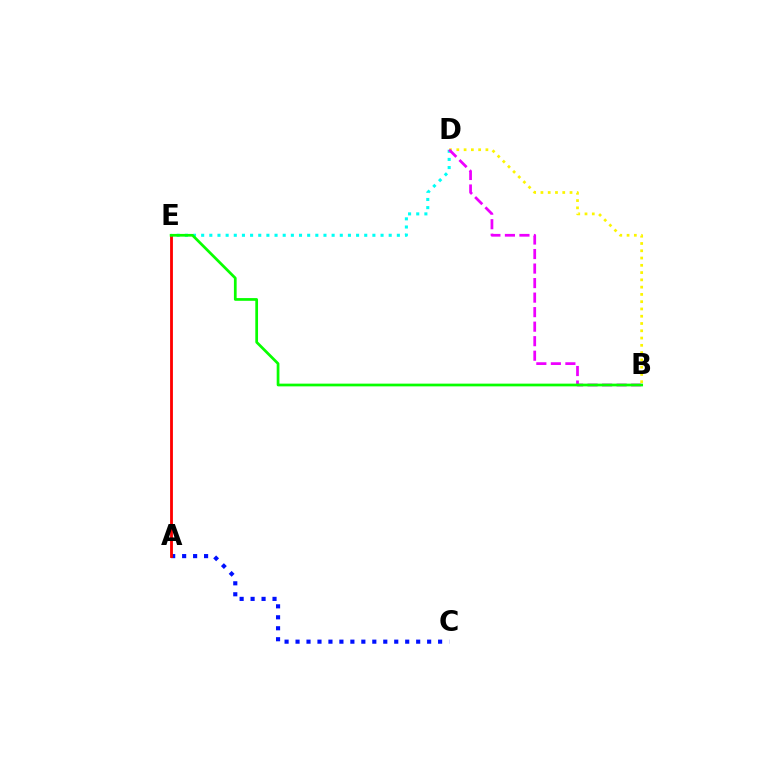{('A', 'C'): [{'color': '#0010ff', 'line_style': 'dotted', 'thickness': 2.98}], ('B', 'D'): [{'color': '#fcf500', 'line_style': 'dotted', 'thickness': 1.98}, {'color': '#ee00ff', 'line_style': 'dashed', 'thickness': 1.97}], ('A', 'E'): [{'color': '#ff0000', 'line_style': 'solid', 'thickness': 2.03}], ('D', 'E'): [{'color': '#00fff6', 'line_style': 'dotted', 'thickness': 2.22}], ('B', 'E'): [{'color': '#08ff00', 'line_style': 'solid', 'thickness': 1.96}]}